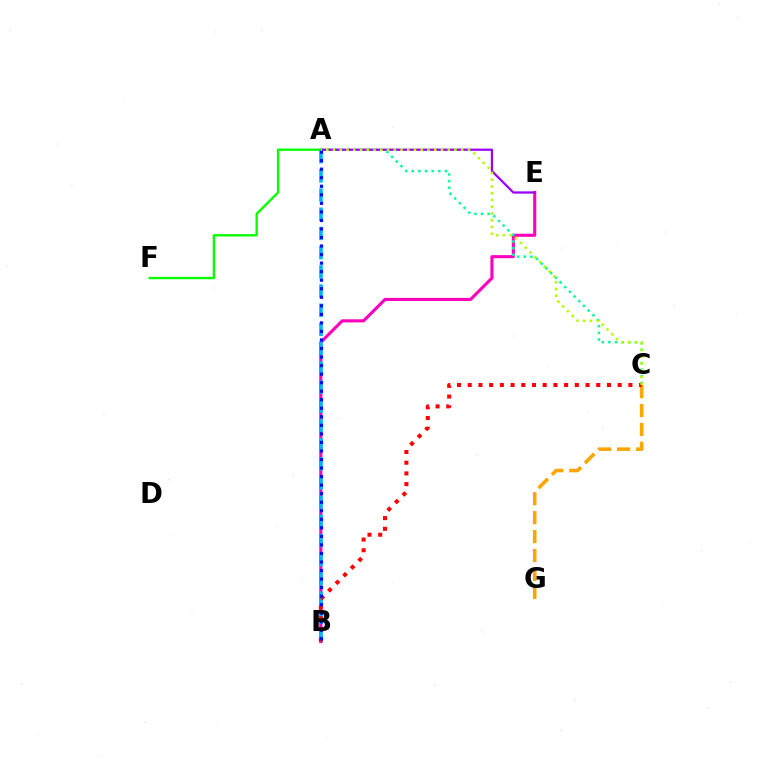{('B', 'E'): [{'color': '#ff00bd', 'line_style': 'solid', 'thickness': 2.22}], ('A', 'C'): [{'color': '#00ff9d', 'line_style': 'dotted', 'thickness': 1.8}, {'color': '#b3ff00', 'line_style': 'dotted', 'thickness': 1.83}], ('A', 'B'): [{'color': '#00b5ff', 'line_style': 'dashed', 'thickness': 2.61}, {'color': '#0010ff', 'line_style': 'dotted', 'thickness': 2.32}], ('C', 'G'): [{'color': '#ffa500', 'line_style': 'dashed', 'thickness': 2.57}], ('A', 'E'): [{'color': '#9b00ff', 'line_style': 'solid', 'thickness': 1.62}], ('B', 'C'): [{'color': '#ff0000', 'line_style': 'dotted', 'thickness': 2.91}], ('A', 'F'): [{'color': '#08ff00', 'line_style': 'solid', 'thickness': 1.7}]}